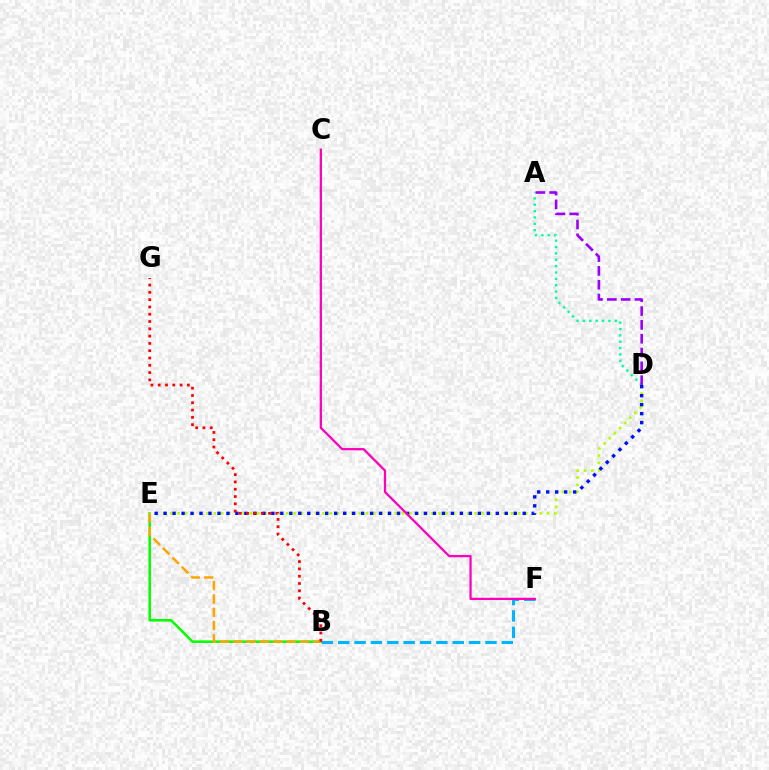{('B', 'E'): [{'color': '#08ff00', 'line_style': 'solid', 'thickness': 1.85}, {'color': '#ffa500', 'line_style': 'dashed', 'thickness': 1.81}], ('D', 'E'): [{'color': '#b3ff00', 'line_style': 'dotted', 'thickness': 1.97}, {'color': '#0010ff', 'line_style': 'dotted', 'thickness': 2.44}], ('B', 'F'): [{'color': '#00b5ff', 'line_style': 'dashed', 'thickness': 2.22}], ('A', 'D'): [{'color': '#00ff9d', 'line_style': 'dotted', 'thickness': 1.73}, {'color': '#9b00ff', 'line_style': 'dashed', 'thickness': 1.88}], ('C', 'F'): [{'color': '#ff00bd', 'line_style': 'solid', 'thickness': 1.64}], ('B', 'G'): [{'color': '#ff0000', 'line_style': 'dotted', 'thickness': 1.98}]}